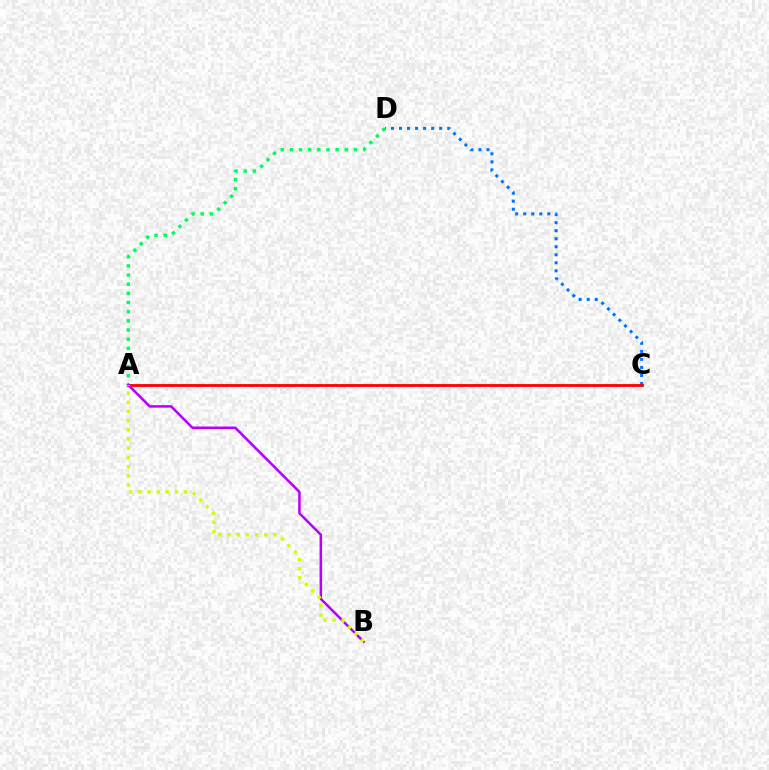{('C', 'D'): [{'color': '#0074ff', 'line_style': 'dotted', 'thickness': 2.18}], ('A', 'D'): [{'color': '#00ff5c', 'line_style': 'dotted', 'thickness': 2.49}], ('A', 'C'): [{'color': '#ff0000', 'line_style': 'solid', 'thickness': 2.02}], ('A', 'B'): [{'color': '#b900ff', 'line_style': 'solid', 'thickness': 1.82}, {'color': '#d1ff00', 'line_style': 'dotted', 'thickness': 2.5}]}